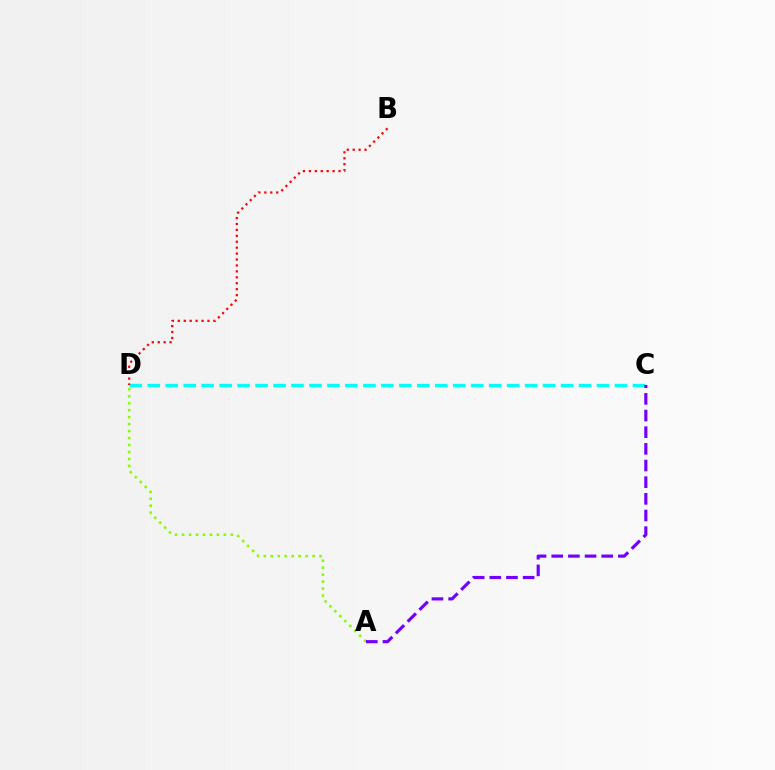{('A', 'D'): [{'color': '#84ff00', 'line_style': 'dotted', 'thickness': 1.89}], ('C', 'D'): [{'color': '#00fff6', 'line_style': 'dashed', 'thickness': 2.44}], ('A', 'C'): [{'color': '#7200ff', 'line_style': 'dashed', 'thickness': 2.26}], ('B', 'D'): [{'color': '#ff0000', 'line_style': 'dotted', 'thickness': 1.61}]}